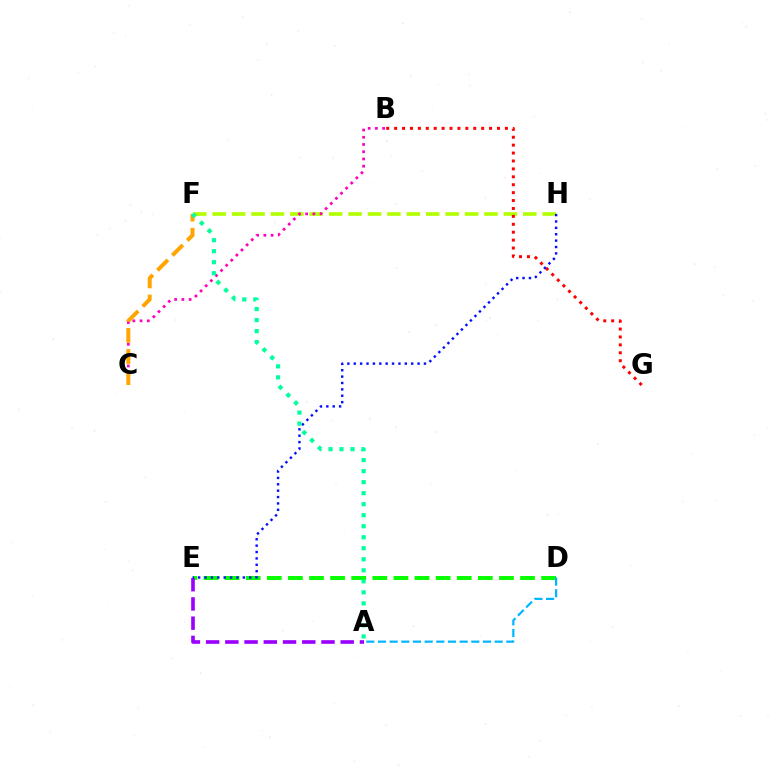{('F', 'H'): [{'color': '#b3ff00', 'line_style': 'dashed', 'thickness': 2.64}], ('B', 'C'): [{'color': '#ff00bd', 'line_style': 'dotted', 'thickness': 1.97}], ('D', 'E'): [{'color': '#08ff00', 'line_style': 'dashed', 'thickness': 2.87}], ('A', 'E'): [{'color': '#9b00ff', 'line_style': 'dashed', 'thickness': 2.61}], ('B', 'G'): [{'color': '#ff0000', 'line_style': 'dotted', 'thickness': 2.15}], ('E', 'H'): [{'color': '#0010ff', 'line_style': 'dotted', 'thickness': 1.73}], ('C', 'F'): [{'color': '#ffa500', 'line_style': 'dashed', 'thickness': 2.87}], ('A', 'F'): [{'color': '#00ff9d', 'line_style': 'dotted', 'thickness': 2.99}], ('A', 'D'): [{'color': '#00b5ff', 'line_style': 'dashed', 'thickness': 1.59}]}